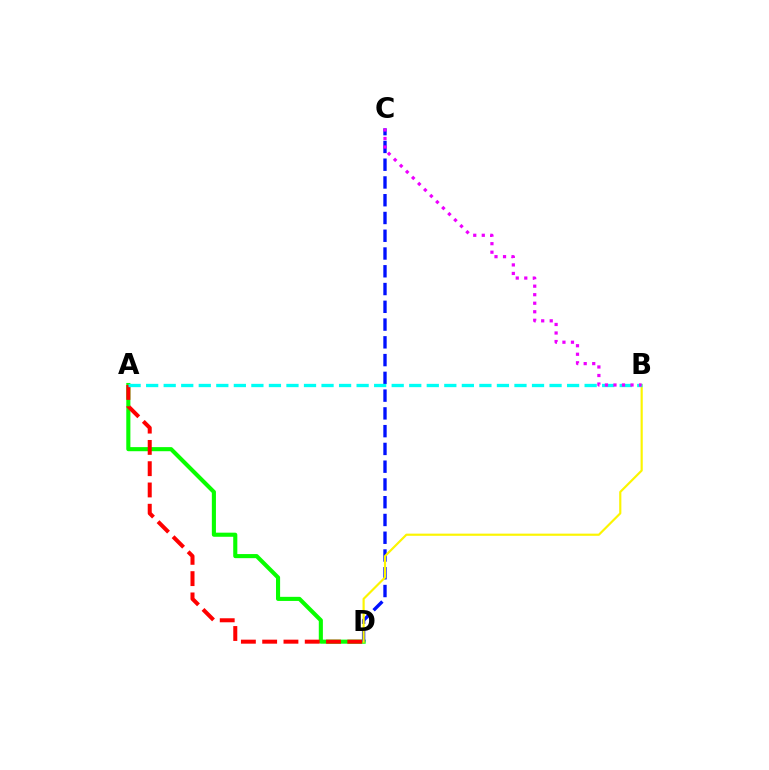{('A', 'D'): [{'color': '#08ff00', 'line_style': 'solid', 'thickness': 2.95}, {'color': '#ff0000', 'line_style': 'dashed', 'thickness': 2.89}], ('C', 'D'): [{'color': '#0010ff', 'line_style': 'dashed', 'thickness': 2.41}], ('B', 'D'): [{'color': '#fcf500', 'line_style': 'solid', 'thickness': 1.56}], ('A', 'B'): [{'color': '#00fff6', 'line_style': 'dashed', 'thickness': 2.38}], ('B', 'C'): [{'color': '#ee00ff', 'line_style': 'dotted', 'thickness': 2.32}]}